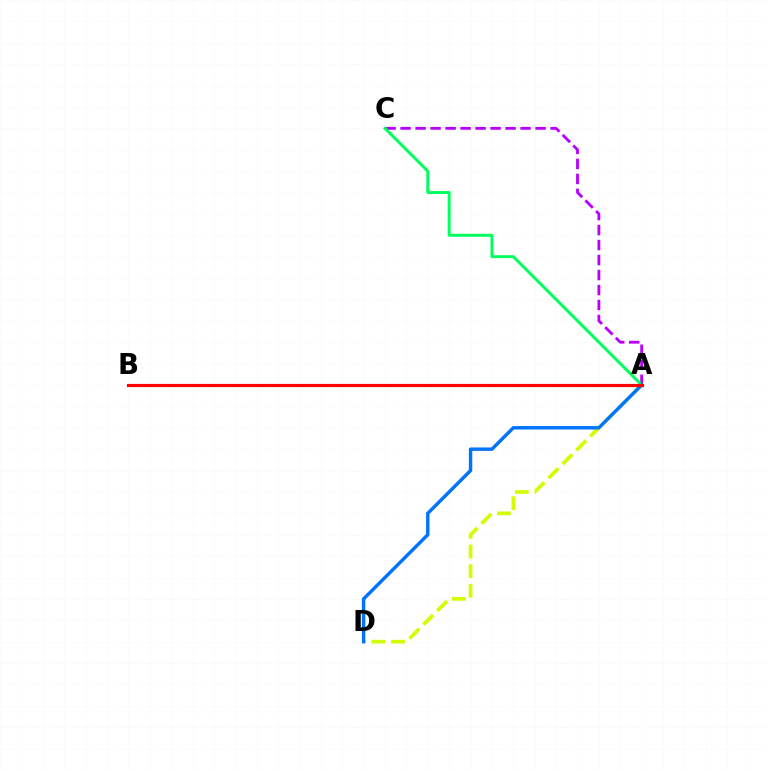{('A', 'C'): [{'color': '#b900ff', 'line_style': 'dashed', 'thickness': 2.04}, {'color': '#00ff5c', 'line_style': 'solid', 'thickness': 2.13}], ('A', 'D'): [{'color': '#d1ff00', 'line_style': 'dashed', 'thickness': 2.67}, {'color': '#0074ff', 'line_style': 'solid', 'thickness': 2.47}], ('A', 'B'): [{'color': '#ff0000', 'line_style': 'solid', 'thickness': 2.28}]}